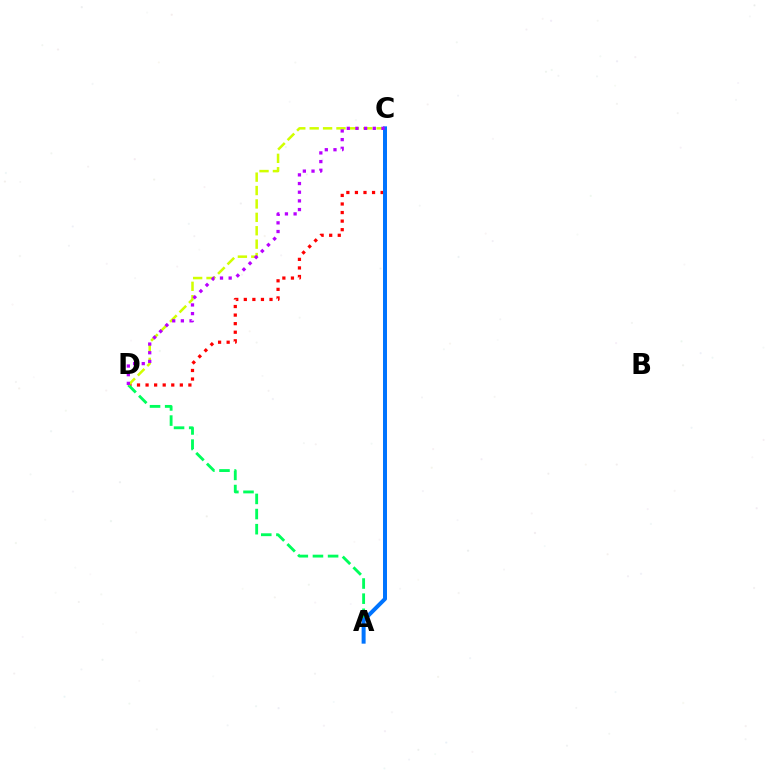{('C', 'D'): [{'color': '#ff0000', 'line_style': 'dotted', 'thickness': 2.33}, {'color': '#d1ff00', 'line_style': 'dashed', 'thickness': 1.82}, {'color': '#b900ff', 'line_style': 'dotted', 'thickness': 2.36}], ('A', 'D'): [{'color': '#00ff5c', 'line_style': 'dashed', 'thickness': 2.06}], ('A', 'C'): [{'color': '#0074ff', 'line_style': 'solid', 'thickness': 2.86}]}